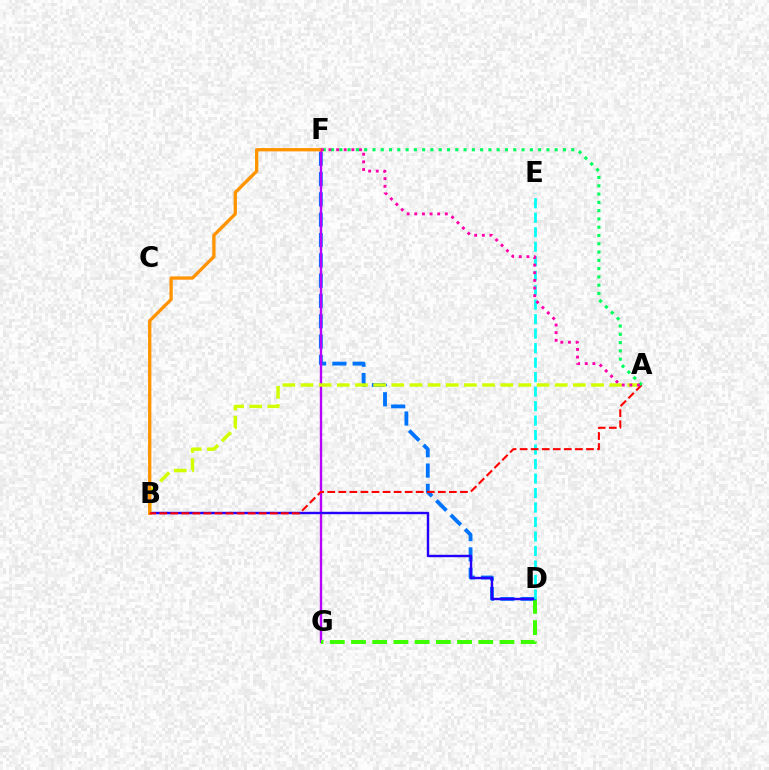{('D', 'F'): [{'color': '#0074ff', 'line_style': 'dashed', 'thickness': 2.76}], ('F', 'G'): [{'color': '#b900ff', 'line_style': 'solid', 'thickness': 1.71}], ('A', 'B'): [{'color': '#d1ff00', 'line_style': 'dashed', 'thickness': 2.47}, {'color': '#ff0000', 'line_style': 'dashed', 'thickness': 1.5}], ('D', 'G'): [{'color': '#3dff00', 'line_style': 'dashed', 'thickness': 2.88}], ('B', 'D'): [{'color': '#2500ff', 'line_style': 'solid', 'thickness': 1.74}], ('B', 'F'): [{'color': '#ff9400', 'line_style': 'solid', 'thickness': 2.39}], ('D', 'E'): [{'color': '#00fff6', 'line_style': 'dashed', 'thickness': 1.97}], ('A', 'F'): [{'color': '#00ff5c', 'line_style': 'dotted', 'thickness': 2.25}, {'color': '#ff00ac', 'line_style': 'dotted', 'thickness': 2.08}]}